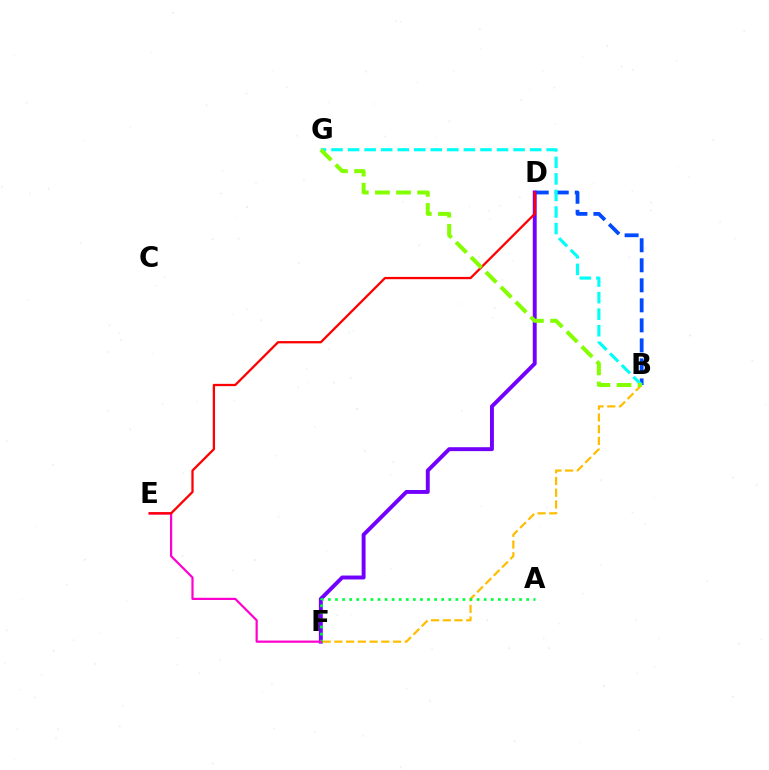{('B', 'D'): [{'color': '#004bff', 'line_style': 'dashed', 'thickness': 2.72}], ('D', 'F'): [{'color': '#7200ff', 'line_style': 'solid', 'thickness': 2.82}], ('B', 'F'): [{'color': '#ffbd00', 'line_style': 'dashed', 'thickness': 1.59}], ('A', 'F'): [{'color': '#00ff39', 'line_style': 'dotted', 'thickness': 1.92}], ('B', 'G'): [{'color': '#00fff6', 'line_style': 'dashed', 'thickness': 2.25}, {'color': '#84ff00', 'line_style': 'dashed', 'thickness': 2.87}], ('E', 'F'): [{'color': '#ff00cf', 'line_style': 'solid', 'thickness': 1.59}], ('D', 'E'): [{'color': '#ff0000', 'line_style': 'solid', 'thickness': 1.64}]}